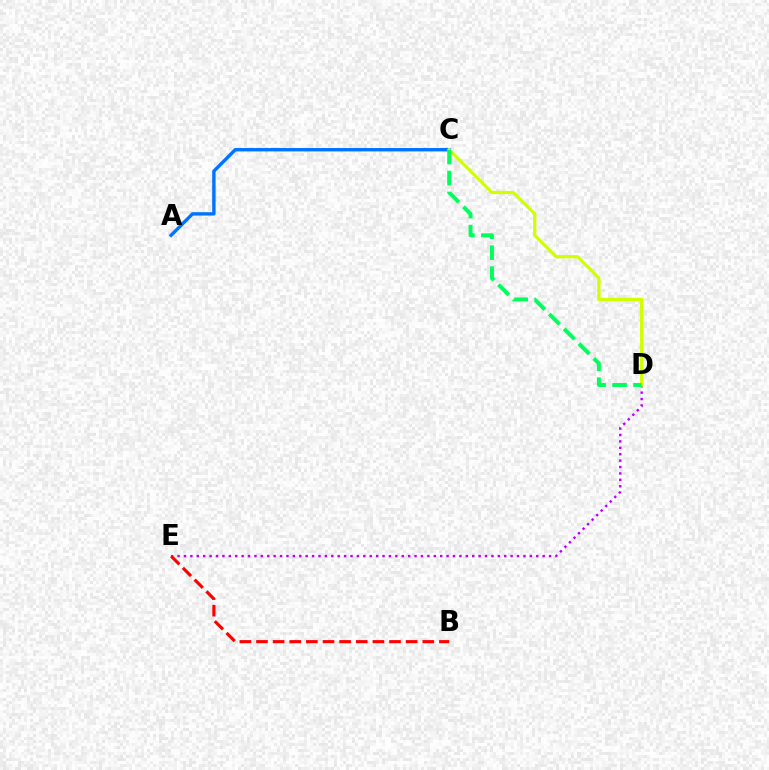{('A', 'C'): [{'color': '#0074ff', 'line_style': 'solid', 'thickness': 2.44}], ('D', 'E'): [{'color': '#b900ff', 'line_style': 'dotted', 'thickness': 1.74}], ('C', 'D'): [{'color': '#d1ff00', 'line_style': 'solid', 'thickness': 2.34}, {'color': '#00ff5c', 'line_style': 'dashed', 'thickness': 2.85}], ('B', 'E'): [{'color': '#ff0000', 'line_style': 'dashed', 'thickness': 2.26}]}